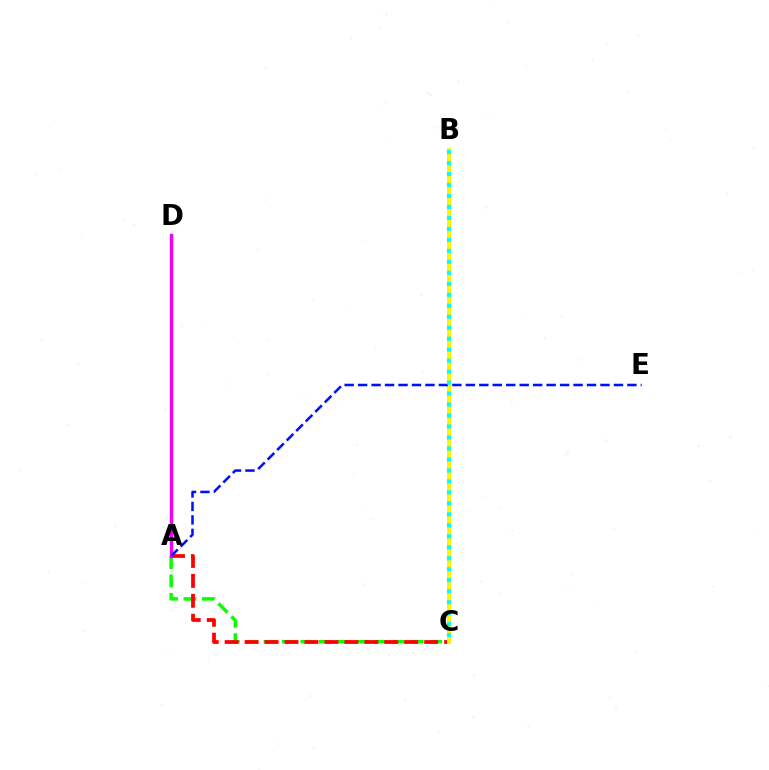{('A', 'C'): [{'color': '#08ff00', 'line_style': 'dashed', 'thickness': 2.5}, {'color': '#ff0000', 'line_style': 'dashed', 'thickness': 2.71}], ('A', 'D'): [{'color': '#ee00ff', 'line_style': 'solid', 'thickness': 2.44}], ('B', 'C'): [{'color': '#fcf500', 'line_style': 'solid', 'thickness': 2.93}, {'color': '#00fff6', 'line_style': 'dotted', 'thickness': 2.98}], ('A', 'E'): [{'color': '#0010ff', 'line_style': 'dashed', 'thickness': 1.83}]}